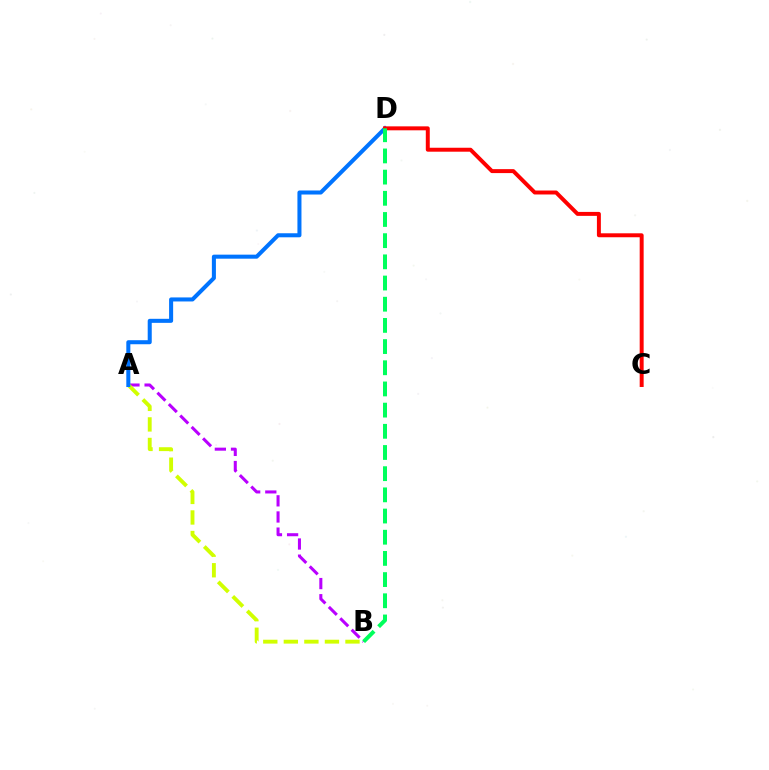{('A', 'B'): [{'color': '#b900ff', 'line_style': 'dashed', 'thickness': 2.19}, {'color': '#d1ff00', 'line_style': 'dashed', 'thickness': 2.79}], ('A', 'D'): [{'color': '#0074ff', 'line_style': 'solid', 'thickness': 2.91}], ('C', 'D'): [{'color': '#ff0000', 'line_style': 'solid', 'thickness': 2.85}], ('B', 'D'): [{'color': '#00ff5c', 'line_style': 'dashed', 'thickness': 2.88}]}